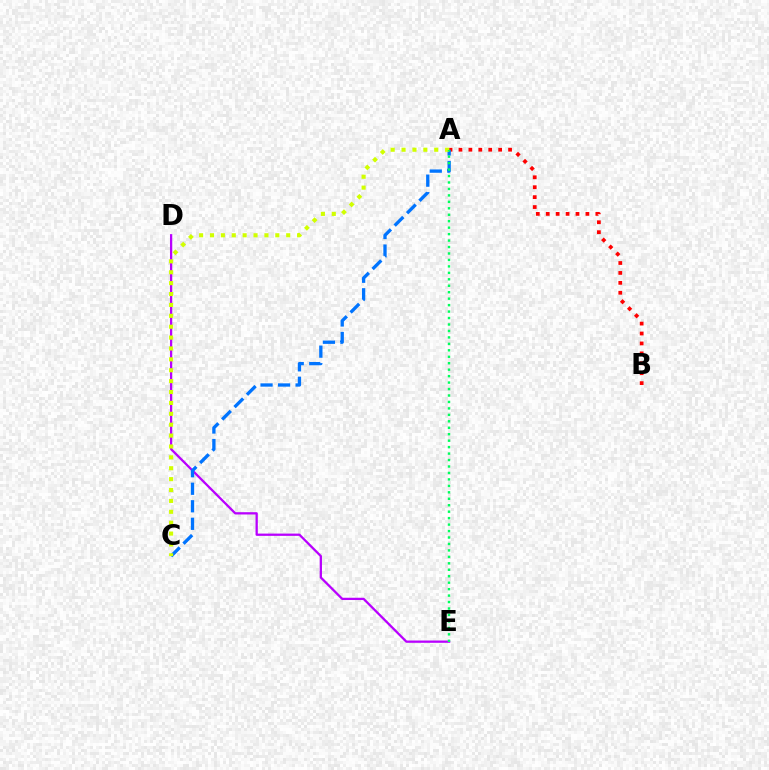{('A', 'B'): [{'color': '#ff0000', 'line_style': 'dotted', 'thickness': 2.7}], ('D', 'E'): [{'color': '#b900ff', 'line_style': 'solid', 'thickness': 1.64}], ('A', 'C'): [{'color': '#0074ff', 'line_style': 'dashed', 'thickness': 2.38}, {'color': '#d1ff00', 'line_style': 'dotted', 'thickness': 2.96}], ('A', 'E'): [{'color': '#00ff5c', 'line_style': 'dotted', 'thickness': 1.75}]}